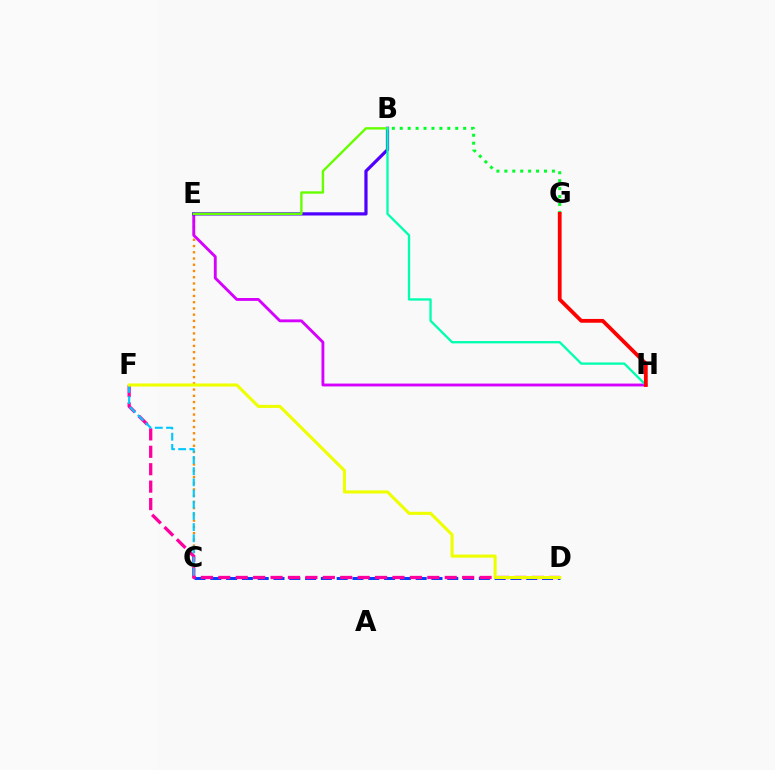{('C', 'D'): [{'color': '#003fff', 'line_style': 'dashed', 'thickness': 2.15}], ('C', 'E'): [{'color': '#ff8800', 'line_style': 'dotted', 'thickness': 1.7}], ('D', 'F'): [{'color': '#ff00a0', 'line_style': 'dashed', 'thickness': 2.37}, {'color': '#eeff00', 'line_style': 'solid', 'thickness': 2.22}], ('E', 'H'): [{'color': '#d600ff', 'line_style': 'solid', 'thickness': 2.06}], ('B', 'E'): [{'color': '#4f00ff', 'line_style': 'solid', 'thickness': 2.31}, {'color': '#66ff00', 'line_style': 'solid', 'thickness': 1.71}], ('C', 'F'): [{'color': '#00c7ff', 'line_style': 'dashed', 'thickness': 1.52}], ('B', 'H'): [{'color': '#00ffaf', 'line_style': 'solid', 'thickness': 1.66}], ('B', 'G'): [{'color': '#00ff27', 'line_style': 'dotted', 'thickness': 2.15}], ('G', 'H'): [{'color': '#ff0000', 'line_style': 'solid', 'thickness': 2.72}]}